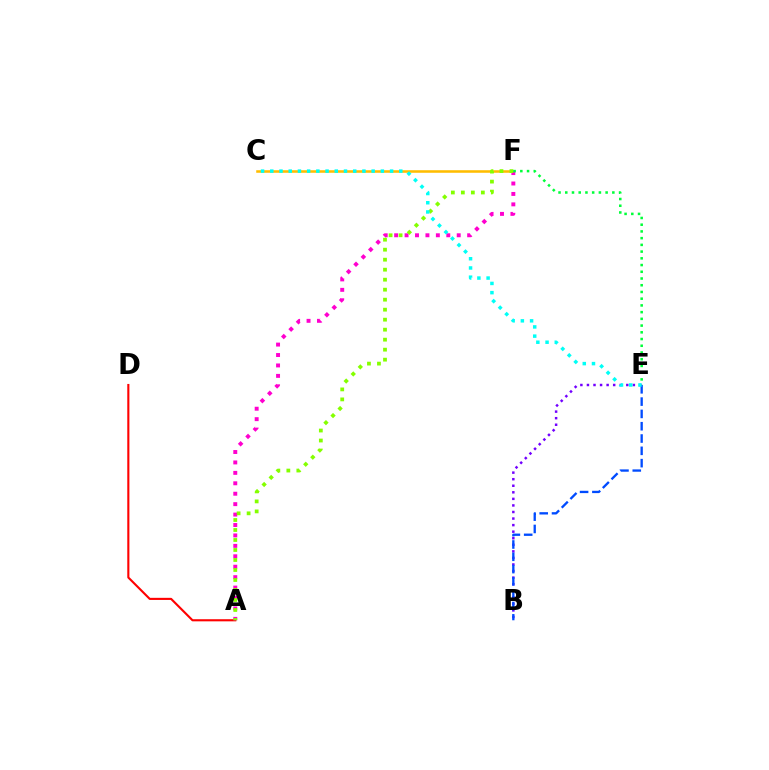{('C', 'F'): [{'color': '#ffbd00', 'line_style': 'solid', 'thickness': 1.84}], ('A', 'D'): [{'color': '#ff0000', 'line_style': 'solid', 'thickness': 1.52}], ('A', 'F'): [{'color': '#ff00cf', 'line_style': 'dotted', 'thickness': 2.83}, {'color': '#84ff00', 'line_style': 'dotted', 'thickness': 2.72}], ('B', 'E'): [{'color': '#7200ff', 'line_style': 'dotted', 'thickness': 1.78}, {'color': '#004bff', 'line_style': 'dashed', 'thickness': 1.67}], ('E', 'F'): [{'color': '#00ff39', 'line_style': 'dotted', 'thickness': 1.83}], ('C', 'E'): [{'color': '#00fff6', 'line_style': 'dotted', 'thickness': 2.5}]}